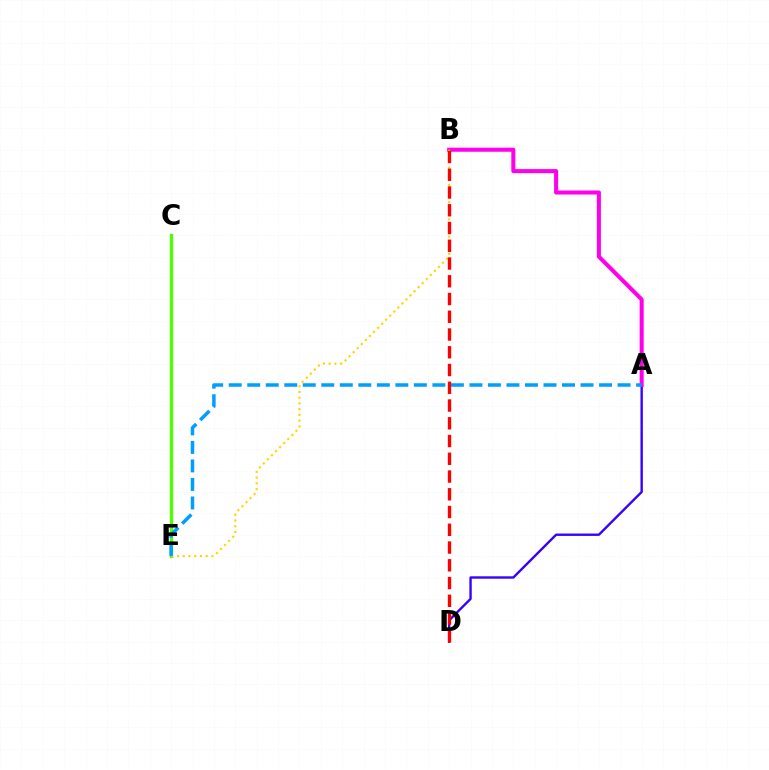{('C', 'E'): [{'color': '#00ff86', 'line_style': 'solid', 'thickness': 1.52}, {'color': '#4fff00', 'line_style': 'solid', 'thickness': 2.35}], ('A', 'D'): [{'color': '#3700ff', 'line_style': 'solid', 'thickness': 1.71}], ('A', 'B'): [{'color': '#ff00ed', 'line_style': 'solid', 'thickness': 2.91}], ('B', 'E'): [{'color': '#ffd500', 'line_style': 'dotted', 'thickness': 1.56}], ('B', 'D'): [{'color': '#ff0000', 'line_style': 'dashed', 'thickness': 2.41}], ('A', 'E'): [{'color': '#009eff', 'line_style': 'dashed', 'thickness': 2.52}]}